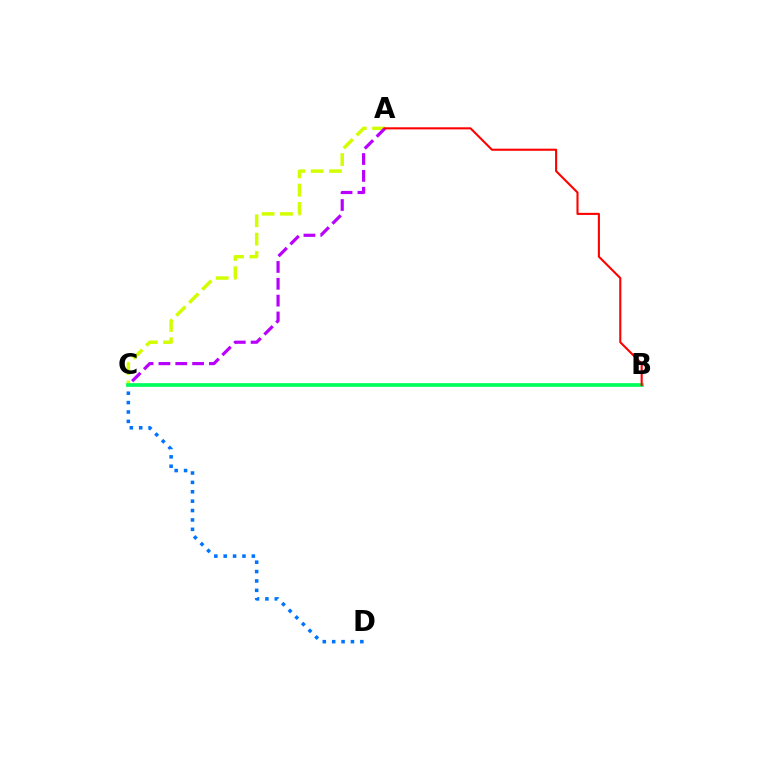{('C', 'D'): [{'color': '#0074ff', 'line_style': 'dotted', 'thickness': 2.55}], ('A', 'C'): [{'color': '#d1ff00', 'line_style': 'dashed', 'thickness': 2.49}, {'color': '#b900ff', 'line_style': 'dashed', 'thickness': 2.29}], ('B', 'C'): [{'color': '#00ff5c', 'line_style': 'solid', 'thickness': 2.66}], ('A', 'B'): [{'color': '#ff0000', 'line_style': 'solid', 'thickness': 1.51}]}